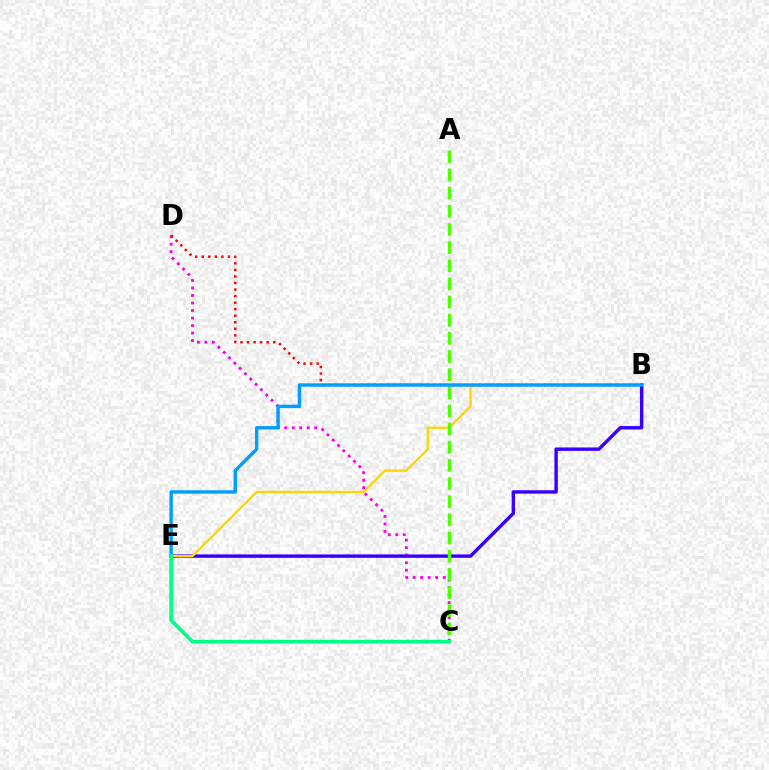{('C', 'D'): [{'color': '#ff00ed', 'line_style': 'dotted', 'thickness': 2.04}], ('B', 'E'): [{'color': '#3700ff', 'line_style': 'solid', 'thickness': 2.46}, {'color': '#ffd500', 'line_style': 'solid', 'thickness': 1.65}, {'color': '#009eff', 'line_style': 'solid', 'thickness': 2.45}], ('A', 'C'): [{'color': '#4fff00', 'line_style': 'dashed', 'thickness': 2.47}], ('B', 'D'): [{'color': '#ff0000', 'line_style': 'dotted', 'thickness': 1.78}], ('C', 'E'): [{'color': '#00ff86', 'line_style': 'solid', 'thickness': 2.64}]}